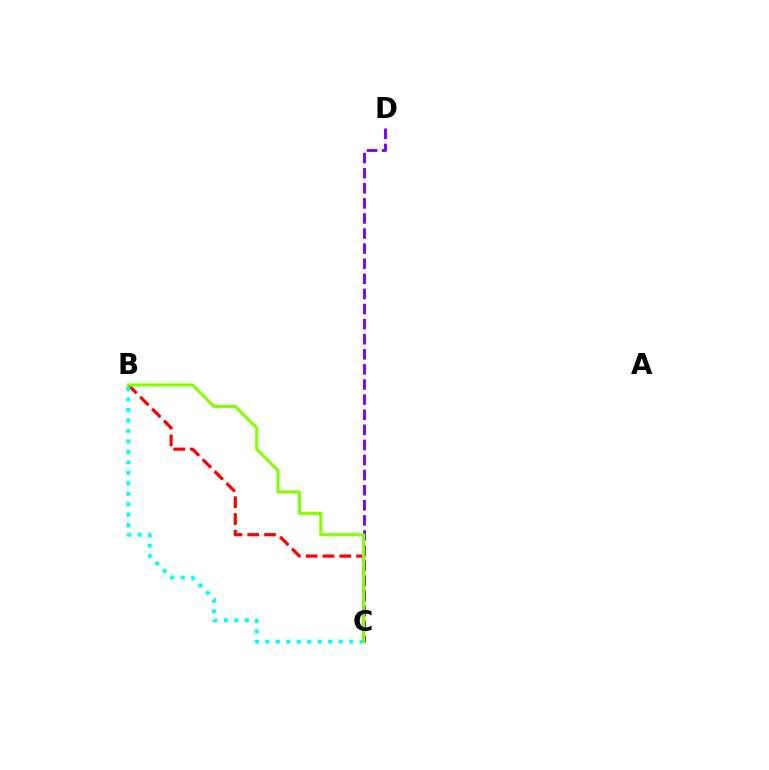{('C', 'D'): [{'color': '#7200ff', 'line_style': 'dashed', 'thickness': 2.05}], ('B', 'C'): [{'color': '#ff0000', 'line_style': 'dashed', 'thickness': 2.28}, {'color': '#00fff6', 'line_style': 'dotted', 'thickness': 2.85}, {'color': '#84ff00', 'line_style': 'solid', 'thickness': 2.23}]}